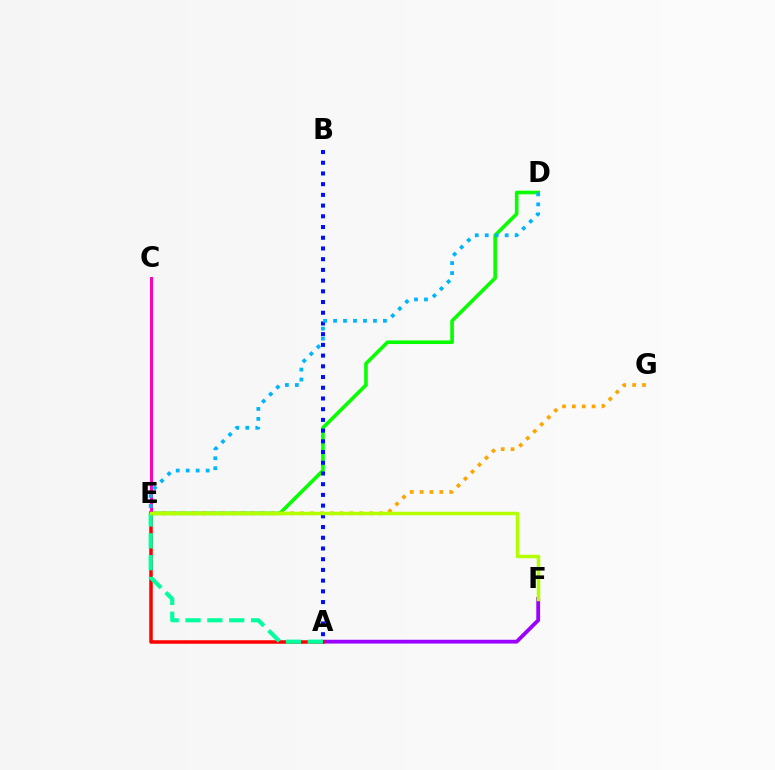{('A', 'F'): [{'color': '#9b00ff', 'line_style': 'solid', 'thickness': 2.74}], ('D', 'E'): [{'color': '#08ff00', 'line_style': 'solid', 'thickness': 2.6}, {'color': '#00b5ff', 'line_style': 'dotted', 'thickness': 2.71}], ('E', 'G'): [{'color': '#ffa500', 'line_style': 'dotted', 'thickness': 2.68}], ('A', 'E'): [{'color': '#ff0000', 'line_style': 'solid', 'thickness': 2.53}, {'color': '#00ff9d', 'line_style': 'dashed', 'thickness': 2.97}], ('A', 'B'): [{'color': '#0010ff', 'line_style': 'dotted', 'thickness': 2.91}], ('C', 'E'): [{'color': '#ff00bd', 'line_style': 'solid', 'thickness': 2.16}], ('E', 'F'): [{'color': '#b3ff00', 'line_style': 'solid', 'thickness': 2.51}]}